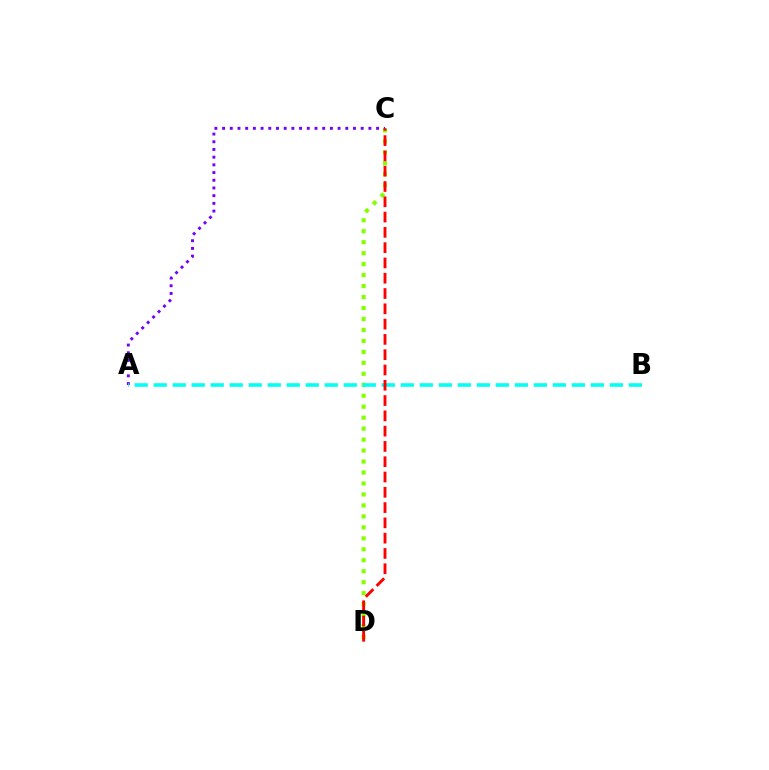{('C', 'D'): [{'color': '#84ff00', 'line_style': 'dotted', 'thickness': 2.98}, {'color': '#ff0000', 'line_style': 'dashed', 'thickness': 2.08}], ('A', 'C'): [{'color': '#7200ff', 'line_style': 'dotted', 'thickness': 2.09}], ('A', 'B'): [{'color': '#00fff6', 'line_style': 'dashed', 'thickness': 2.58}]}